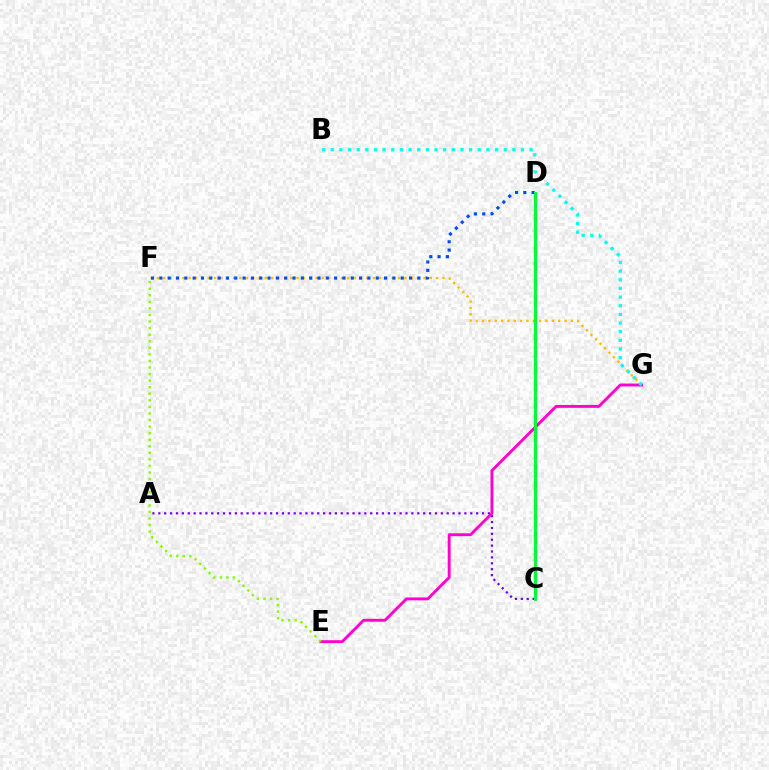{('A', 'C'): [{'color': '#7200ff', 'line_style': 'dotted', 'thickness': 1.6}], ('F', 'G'): [{'color': '#ffbd00', 'line_style': 'dotted', 'thickness': 1.72}], ('E', 'G'): [{'color': '#ff00cf', 'line_style': 'solid', 'thickness': 2.08}], ('C', 'D'): [{'color': '#ff0000', 'line_style': 'dashed', 'thickness': 2.3}, {'color': '#00ff39', 'line_style': 'solid', 'thickness': 2.11}], ('D', 'F'): [{'color': '#004bff', 'line_style': 'dotted', 'thickness': 2.26}], ('E', 'F'): [{'color': '#84ff00', 'line_style': 'dotted', 'thickness': 1.78}], ('B', 'G'): [{'color': '#00fff6', 'line_style': 'dotted', 'thickness': 2.35}]}